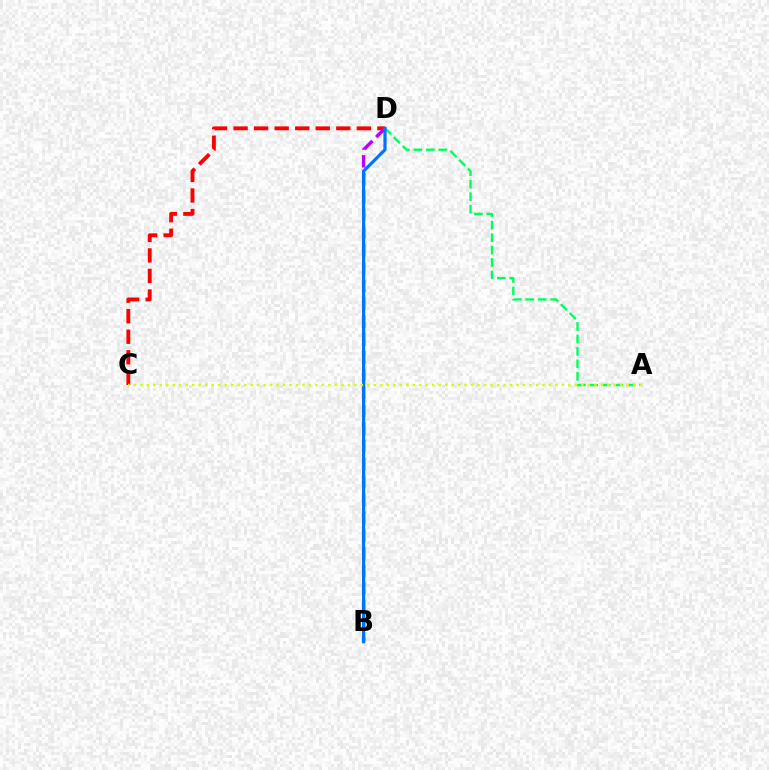{('C', 'D'): [{'color': '#ff0000', 'line_style': 'dashed', 'thickness': 2.79}], ('A', 'D'): [{'color': '#00ff5c', 'line_style': 'dashed', 'thickness': 1.69}], ('B', 'D'): [{'color': '#b900ff', 'line_style': 'dashed', 'thickness': 2.42}, {'color': '#0074ff', 'line_style': 'solid', 'thickness': 2.29}], ('A', 'C'): [{'color': '#d1ff00', 'line_style': 'dotted', 'thickness': 1.76}]}